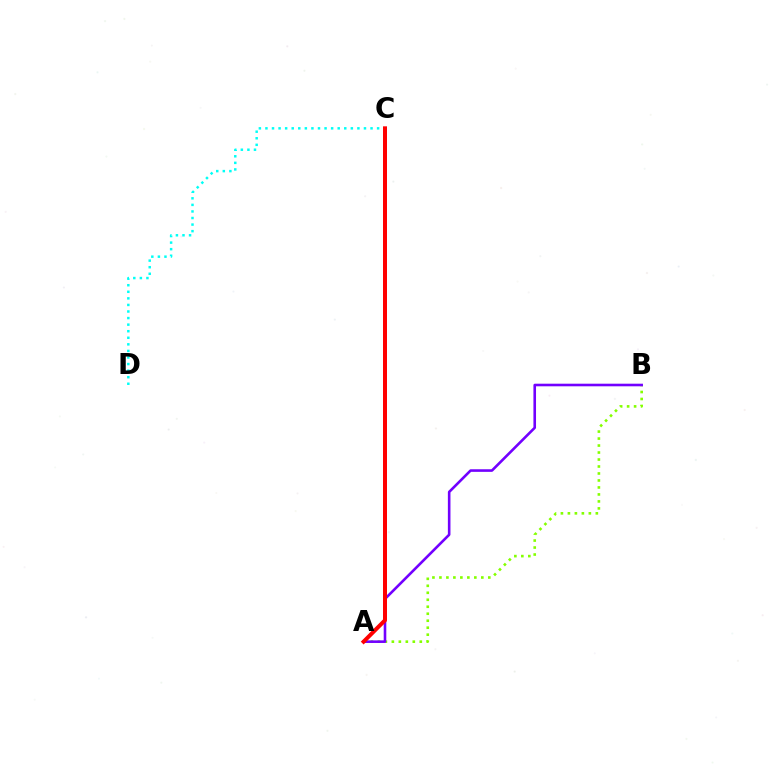{('A', 'B'): [{'color': '#84ff00', 'line_style': 'dotted', 'thickness': 1.9}, {'color': '#7200ff', 'line_style': 'solid', 'thickness': 1.87}], ('C', 'D'): [{'color': '#00fff6', 'line_style': 'dotted', 'thickness': 1.78}], ('A', 'C'): [{'color': '#ff0000', 'line_style': 'solid', 'thickness': 2.88}]}